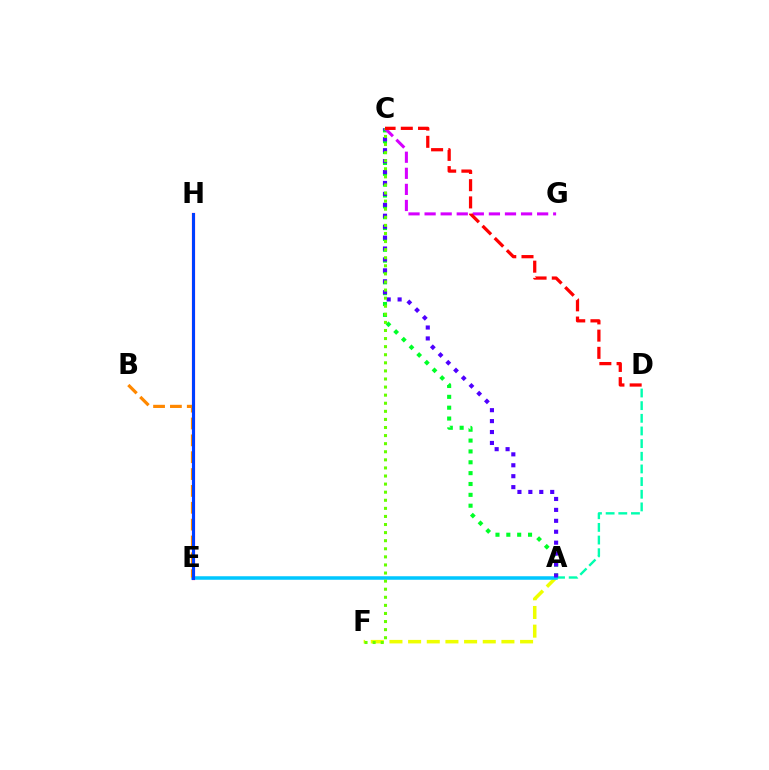{('A', 'C'): [{'color': '#00ff27', 'line_style': 'dotted', 'thickness': 2.95}, {'color': '#4f00ff', 'line_style': 'dotted', 'thickness': 2.97}], ('A', 'F'): [{'color': '#eeff00', 'line_style': 'dashed', 'thickness': 2.54}], ('A', 'D'): [{'color': '#00ffaf', 'line_style': 'dashed', 'thickness': 1.72}], ('A', 'E'): [{'color': '#00c7ff', 'line_style': 'solid', 'thickness': 2.53}], ('E', 'H'): [{'color': '#ff00a0', 'line_style': 'solid', 'thickness': 2.32}, {'color': '#003fff', 'line_style': 'solid', 'thickness': 2.16}], ('C', 'G'): [{'color': '#d600ff', 'line_style': 'dashed', 'thickness': 2.18}], ('C', 'F'): [{'color': '#66ff00', 'line_style': 'dotted', 'thickness': 2.2}], ('B', 'E'): [{'color': '#ff8800', 'line_style': 'dashed', 'thickness': 2.29}], ('C', 'D'): [{'color': '#ff0000', 'line_style': 'dashed', 'thickness': 2.34}]}